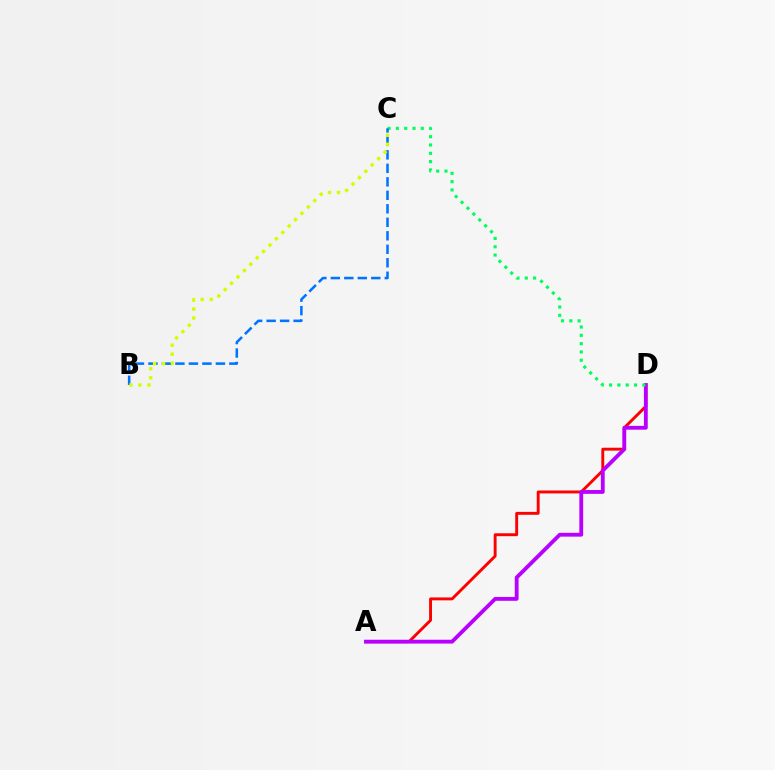{('A', 'D'): [{'color': '#ff0000', 'line_style': 'solid', 'thickness': 2.09}, {'color': '#b900ff', 'line_style': 'solid', 'thickness': 2.76}], ('C', 'D'): [{'color': '#00ff5c', 'line_style': 'dotted', 'thickness': 2.26}], ('B', 'C'): [{'color': '#0074ff', 'line_style': 'dashed', 'thickness': 1.83}, {'color': '#d1ff00', 'line_style': 'dotted', 'thickness': 2.45}]}